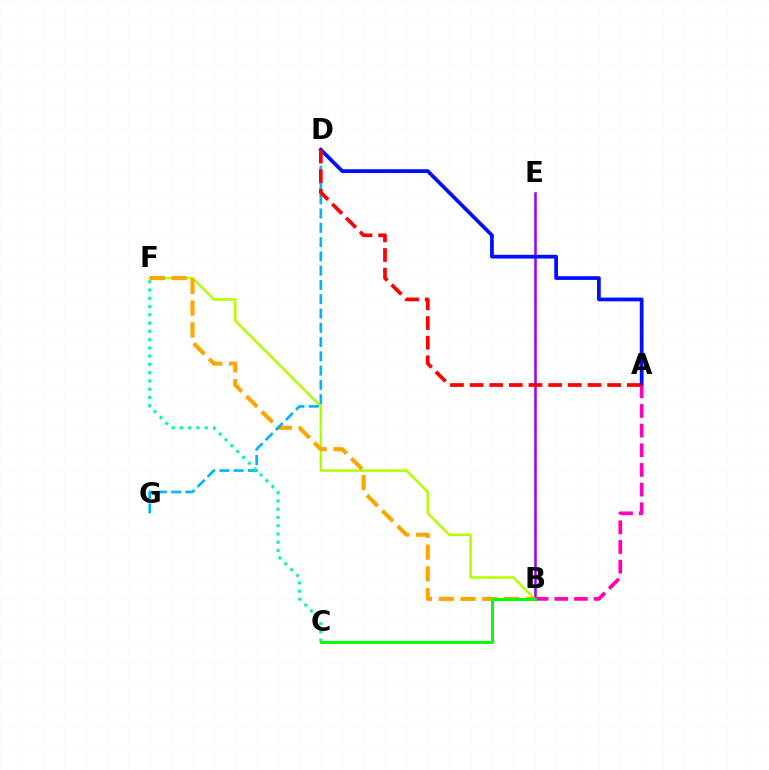{('B', 'F'): [{'color': '#b3ff00', 'line_style': 'solid', 'thickness': 1.82}, {'color': '#ffa500', 'line_style': 'dashed', 'thickness': 2.96}], ('B', 'E'): [{'color': '#9b00ff', 'line_style': 'solid', 'thickness': 1.83}], ('D', 'G'): [{'color': '#00b5ff', 'line_style': 'dashed', 'thickness': 1.94}], ('A', 'D'): [{'color': '#0010ff', 'line_style': 'solid', 'thickness': 2.7}, {'color': '#ff0000', 'line_style': 'dashed', 'thickness': 2.67}], ('A', 'B'): [{'color': '#ff00bd', 'line_style': 'dashed', 'thickness': 2.67}], ('B', 'C'): [{'color': '#08ff00', 'line_style': 'solid', 'thickness': 2.14}], ('C', 'F'): [{'color': '#00ff9d', 'line_style': 'dotted', 'thickness': 2.24}]}